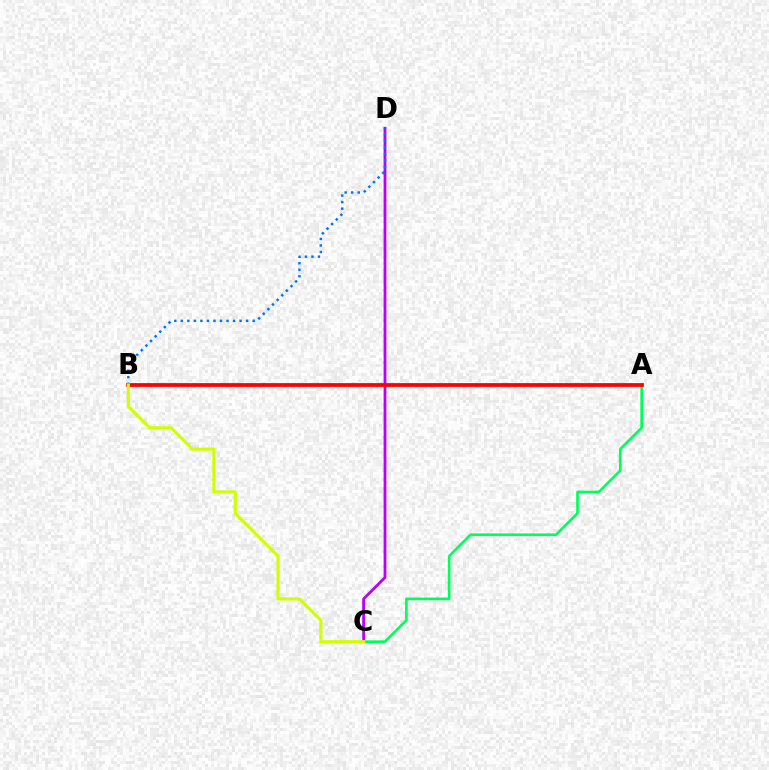{('A', 'C'): [{'color': '#00ff5c', 'line_style': 'solid', 'thickness': 1.91}], ('C', 'D'): [{'color': '#b900ff', 'line_style': 'solid', 'thickness': 2.0}], ('A', 'B'): [{'color': '#ff0000', 'line_style': 'solid', 'thickness': 2.71}], ('B', 'D'): [{'color': '#0074ff', 'line_style': 'dotted', 'thickness': 1.77}], ('B', 'C'): [{'color': '#d1ff00', 'line_style': 'solid', 'thickness': 2.24}]}